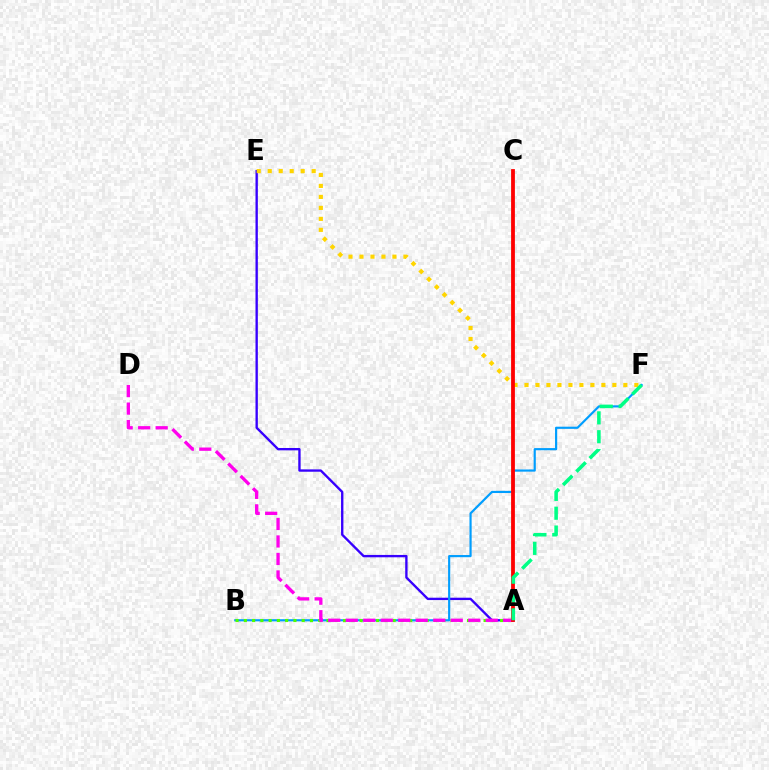{('A', 'E'): [{'color': '#3700ff', 'line_style': 'solid', 'thickness': 1.7}], ('E', 'F'): [{'color': '#ffd500', 'line_style': 'dotted', 'thickness': 2.98}], ('B', 'F'): [{'color': '#009eff', 'line_style': 'solid', 'thickness': 1.56}], ('A', 'B'): [{'color': '#4fff00', 'line_style': 'dotted', 'thickness': 2.25}], ('A', 'D'): [{'color': '#ff00ed', 'line_style': 'dashed', 'thickness': 2.38}], ('A', 'C'): [{'color': '#ff0000', 'line_style': 'solid', 'thickness': 2.73}], ('A', 'F'): [{'color': '#00ff86', 'line_style': 'dashed', 'thickness': 2.56}]}